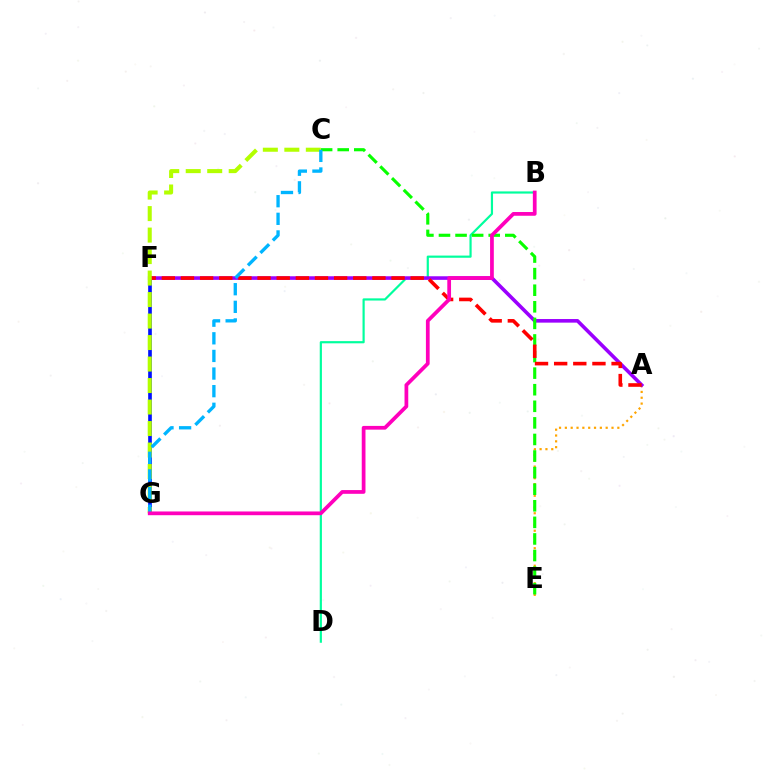{('F', 'G'): [{'color': '#0010ff', 'line_style': 'solid', 'thickness': 2.63}], ('A', 'E'): [{'color': '#ffa500', 'line_style': 'dotted', 'thickness': 1.58}], ('B', 'D'): [{'color': '#00ff9d', 'line_style': 'solid', 'thickness': 1.57}], ('A', 'F'): [{'color': '#9b00ff', 'line_style': 'solid', 'thickness': 2.59}, {'color': '#ff0000', 'line_style': 'dashed', 'thickness': 2.6}], ('C', 'E'): [{'color': '#08ff00', 'line_style': 'dashed', 'thickness': 2.25}], ('C', 'G'): [{'color': '#b3ff00', 'line_style': 'dashed', 'thickness': 2.92}, {'color': '#00b5ff', 'line_style': 'dashed', 'thickness': 2.39}], ('B', 'G'): [{'color': '#ff00bd', 'line_style': 'solid', 'thickness': 2.69}]}